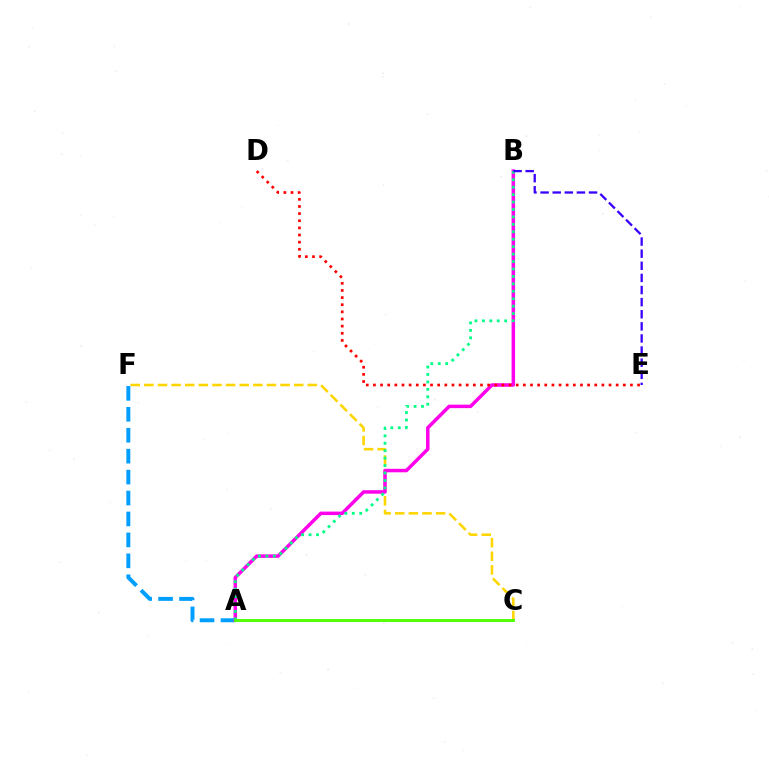{('C', 'F'): [{'color': '#ffd500', 'line_style': 'dashed', 'thickness': 1.85}], ('A', 'F'): [{'color': '#009eff', 'line_style': 'dashed', 'thickness': 2.84}], ('A', 'B'): [{'color': '#ff00ed', 'line_style': 'solid', 'thickness': 2.51}, {'color': '#00ff86', 'line_style': 'dotted', 'thickness': 2.02}], ('D', 'E'): [{'color': '#ff0000', 'line_style': 'dotted', 'thickness': 1.94}], ('A', 'C'): [{'color': '#4fff00', 'line_style': 'solid', 'thickness': 2.08}], ('B', 'E'): [{'color': '#3700ff', 'line_style': 'dashed', 'thickness': 1.64}]}